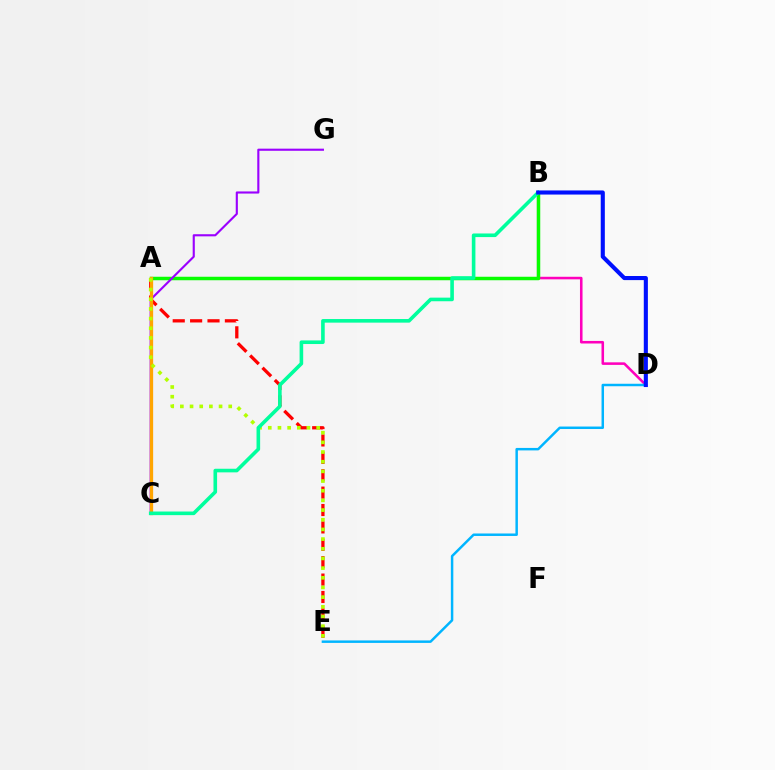{('B', 'D'): [{'color': '#ff00bd', 'line_style': 'solid', 'thickness': 1.84}, {'color': '#0010ff', 'line_style': 'solid', 'thickness': 2.95}], ('A', 'B'): [{'color': '#08ff00', 'line_style': 'solid', 'thickness': 2.51}], ('C', 'G'): [{'color': '#9b00ff', 'line_style': 'solid', 'thickness': 1.53}], ('A', 'E'): [{'color': '#ff0000', 'line_style': 'dashed', 'thickness': 2.36}, {'color': '#b3ff00', 'line_style': 'dotted', 'thickness': 2.63}], ('A', 'C'): [{'color': '#ffa500', 'line_style': 'solid', 'thickness': 2.36}], ('D', 'E'): [{'color': '#00b5ff', 'line_style': 'solid', 'thickness': 1.78}], ('B', 'C'): [{'color': '#00ff9d', 'line_style': 'solid', 'thickness': 2.6}]}